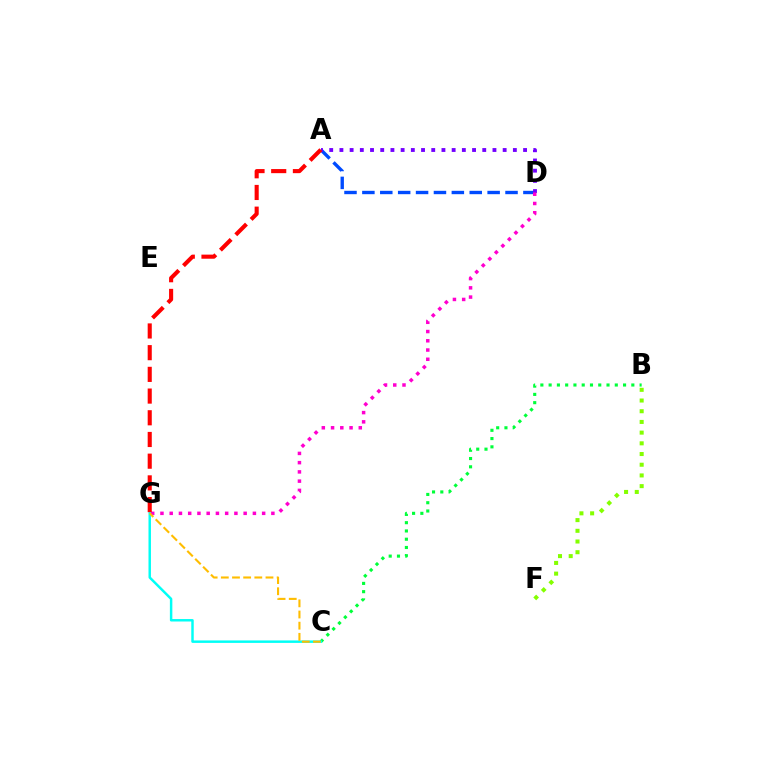{('A', 'D'): [{'color': '#004bff', 'line_style': 'dashed', 'thickness': 2.43}, {'color': '#7200ff', 'line_style': 'dotted', 'thickness': 2.77}], ('B', 'C'): [{'color': '#00ff39', 'line_style': 'dotted', 'thickness': 2.25}], ('C', 'G'): [{'color': '#00fff6', 'line_style': 'solid', 'thickness': 1.77}, {'color': '#ffbd00', 'line_style': 'dashed', 'thickness': 1.52}], ('D', 'G'): [{'color': '#ff00cf', 'line_style': 'dotted', 'thickness': 2.51}], ('A', 'G'): [{'color': '#ff0000', 'line_style': 'dashed', 'thickness': 2.95}], ('B', 'F'): [{'color': '#84ff00', 'line_style': 'dotted', 'thickness': 2.91}]}